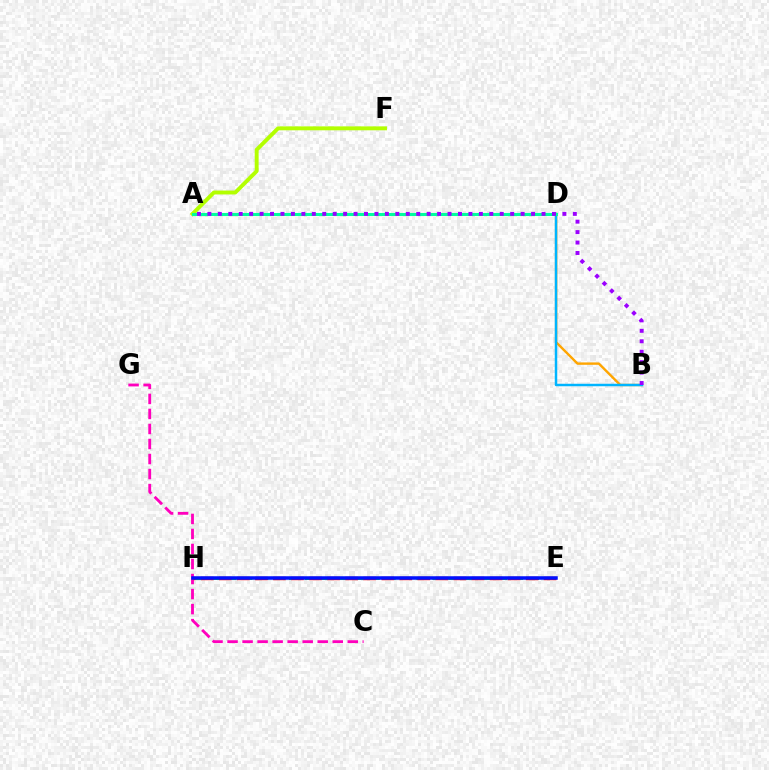{('B', 'D'): [{'color': '#ffa500', 'line_style': 'solid', 'thickness': 1.72}, {'color': '#00b5ff', 'line_style': 'solid', 'thickness': 1.78}], ('A', 'F'): [{'color': '#b3ff00', 'line_style': 'solid', 'thickness': 2.82}], ('E', 'H'): [{'color': '#08ff00', 'line_style': 'dashed', 'thickness': 2.16}, {'color': '#ff0000', 'line_style': 'dashed', 'thickness': 2.45}, {'color': '#0010ff', 'line_style': 'solid', 'thickness': 2.53}], ('C', 'G'): [{'color': '#ff00bd', 'line_style': 'dashed', 'thickness': 2.04}], ('A', 'D'): [{'color': '#00ff9d', 'line_style': 'solid', 'thickness': 2.21}], ('A', 'B'): [{'color': '#9b00ff', 'line_style': 'dotted', 'thickness': 2.84}]}